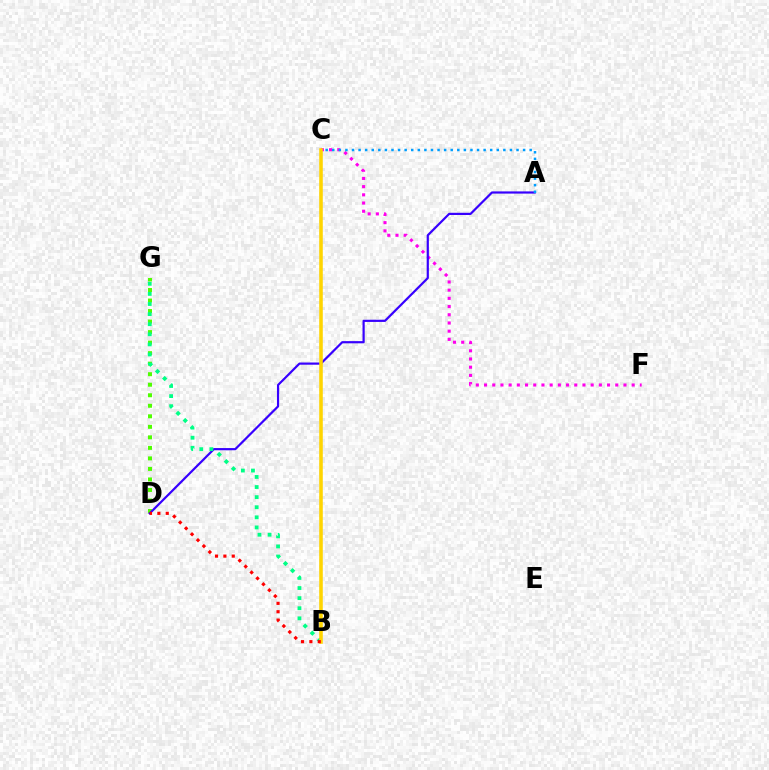{('D', 'G'): [{'color': '#4fff00', 'line_style': 'dotted', 'thickness': 2.86}], ('C', 'F'): [{'color': '#ff00ed', 'line_style': 'dotted', 'thickness': 2.23}], ('A', 'D'): [{'color': '#3700ff', 'line_style': 'solid', 'thickness': 1.58}], ('B', 'G'): [{'color': '#00ff86', 'line_style': 'dotted', 'thickness': 2.74}], ('A', 'C'): [{'color': '#009eff', 'line_style': 'dotted', 'thickness': 1.79}], ('B', 'C'): [{'color': '#ffd500', 'line_style': 'solid', 'thickness': 2.56}], ('B', 'D'): [{'color': '#ff0000', 'line_style': 'dotted', 'thickness': 2.27}]}